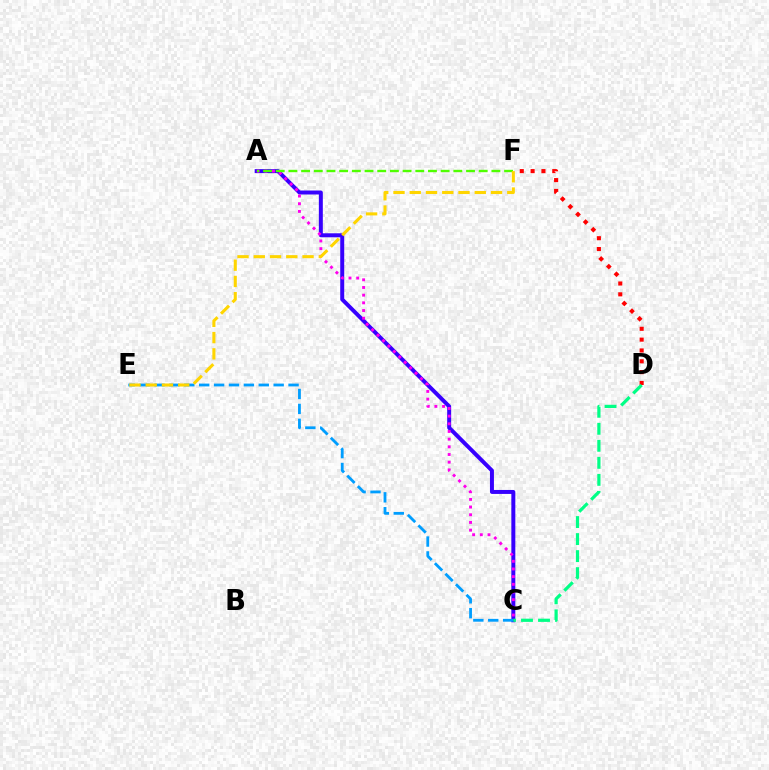{('A', 'C'): [{'color': '#3700ff', 'line_style': 'solid', 'thickness': 2.86}, {'color': '#ff00ed', 'line_style': 'dotted', 'thickness': 2.09}], ('C', 'E'): [{'color': '#009eff', 'line_style': 'dashed', 'thickness': 2.02}], ('A', 'F'): [{'color': '#4fff00', 'line_style': 'dashed', 'thickness': 1.72}], ('E', 'F'): [{'color': '#ffd500', 'line_style': 'dashed', 'thickness': 2.21}], ('D', 'F'): [{'color': '#ff0000', 'line_style': 'dotted', 'thickness': 2.94}], ('C', 'D'): [{'color': '#00ff86', 'line_style': 'dashed', 'thickness': 2.31}]}